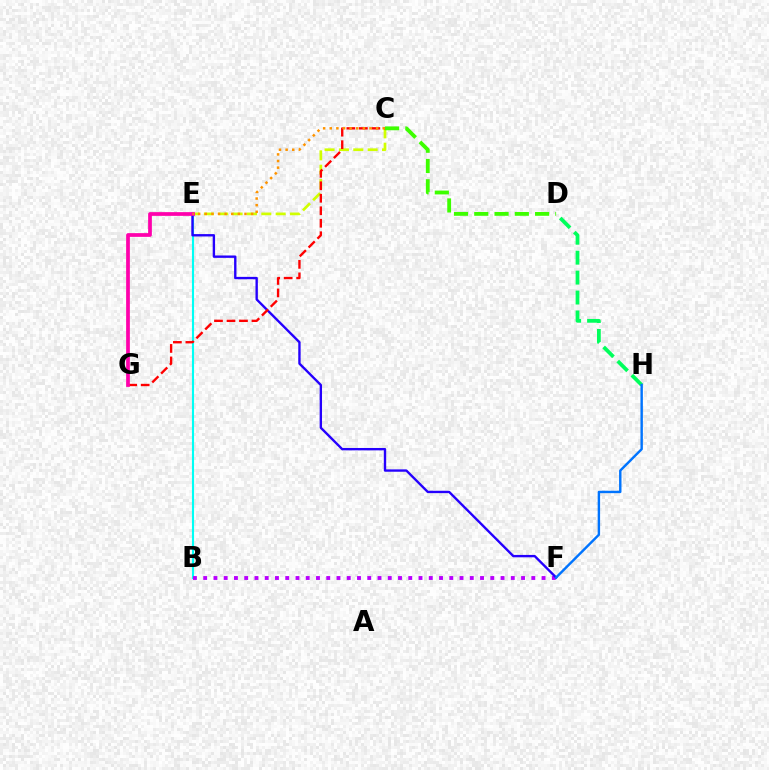{('B', 'E'): [{'color': '#00fff6', 'line_style': 'solid', 'thickness': 1.53}], ('B', 'F'): [{'color': '#b900ff', 'line_style': 'dotted', 'thickness': 2.79}], ('C', 'E'): [{'color': '#d1ff00', 'line_style': 'dashed', 'thickness': 1.95}, {'color': '#ff9400', 'line_style': 'dotted', 'thickness': 1.8}], ('C', 'D'): [{'color': '#3dff00', 'line_style': 'dashed', 'thickness': 2.75}], ('D', 'H'): [{'color': '#00ff5c', 'line_style': 'dashed', 'thickness': 2.71}], ('E', 'F'): [{'color': '#2500ff', 'line_style': 'solid', 'thickness': 1.71}], ('C', 'G'): [{'color': '#ff0000', 'line_style': 'dashed', 'thickness': 1.7}], ('E', 'G'): [{'color': '#ff00ac', 'line_style': 'solid', 'thickness': 2.68}], ('F', 'H'): [{'color': '#0074ff', 'line_style': 'solid', 'thickness': 1.74}]}